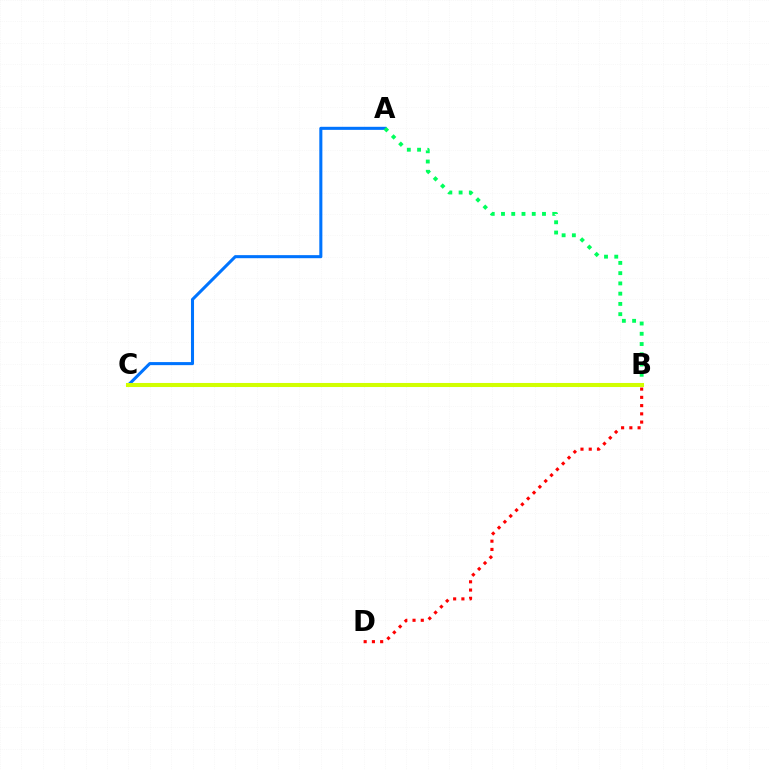{('A', 'C'): [{'color': '#0074ff', 'line_style': 'solid', 'thickness': 2.2}], ('B', 'C'): [{'color': '#b900ff', 'line_style': 'solid', 'thickness': 2.84}, {'color': '#d1ff00', 'line_style': 'solid', 'thickness': 2.92}], ('B', 'D'): [{'color': '#ff0000', 'line_style': 'dotted', 'thickness': 2.24}], ('A', 'B'): [{'color': '#00ff5c', 'line_style': 'dotted', 'thickness': 2.79}]}